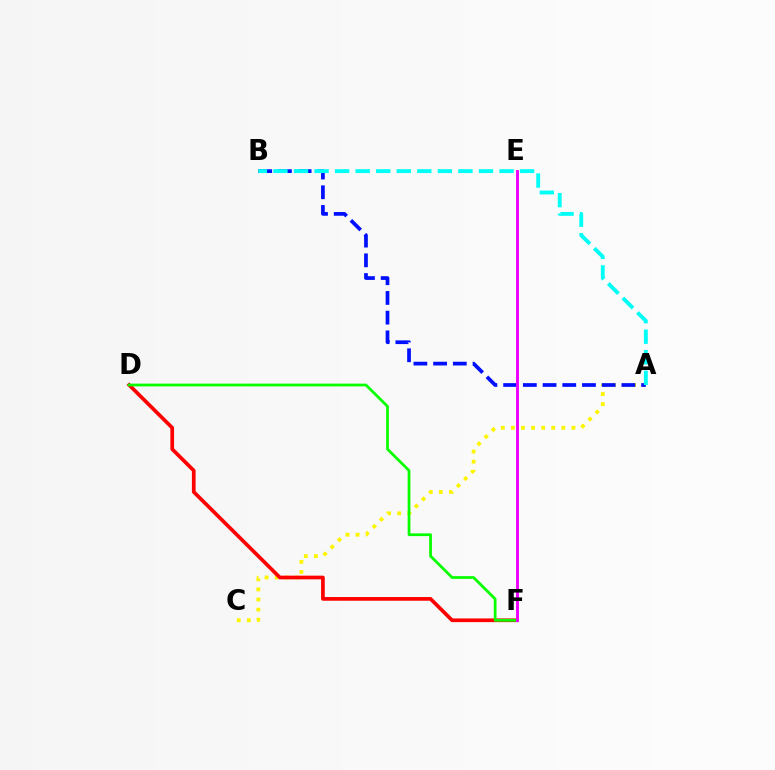{('A', 'C'): [{'color': '#fcf500', 'line_style': 'dotted', 'thickness': 2.74}], ('D', 'F'): [{'color': '#ff0000', 'line_style': 'solid', 'thickness': 2.66}, {'color': '#08ff00', 'line_style': 'solid', 'thickness': 1.99}], ('A', 'B'): [{'color': '#0010ff', 'line_style': 'dashed', 'thickness': 2.68}, {'color': '#00fff6', 'line_style': 'dashed', 'thickness': 2.79}], ('E', 'F'): [{'color': '#ee00ff', 'line_style': 'solid', 'thickness': 2.11}]}